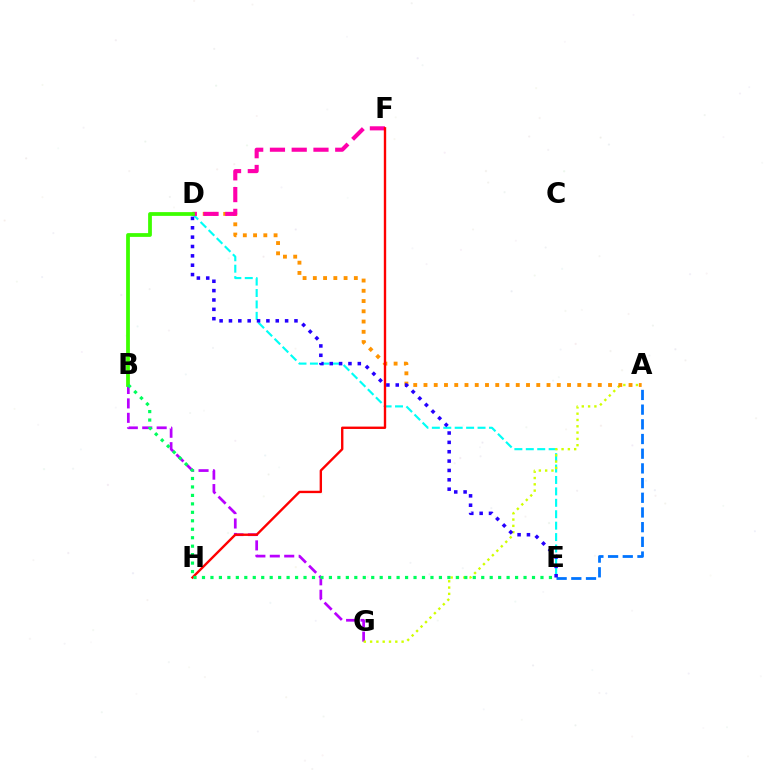{('D', 'E'): [{'color': '#00fff6', 'line_style': 'dashed', 'thickness': 1.55}, {'color': '#2500ff', 'line_style': 'dotted', 'thickness': 2.54}], ('B', 'G'): [{'color': '#b900ff', 'line_style': 'dashed', 'thickness': 1.96}], ('A', 'G'): [{'color': '#d1ff00', 'line_style': 'dotted', 'thickness': 1.71}], ('A', 'E'): [{'color': '#0074ff', 'line_style': 'dashed', 'thickness': 2.0}], ('A', 'D'): [{'color': '#ff9400', 'line_style': 'dotted', 'thickness': 2.79}], ('D', 'F'): [{'color': '#ff00ac', 'line_style': 'dashed', 'thickness': 2.96}], ('B', 'D'): [{'color': '#3dff00', 'line_style': 'solid', 'thickness': 2.71}], ('F', 'H'): [{'color': '#ff0000', 'line_style': 'solid', 'thickness': 1.71}], ('B', 'E'): [{'color': '#00ff5c', 'line_style': 'dotted', 'thickness': 2.3}]}